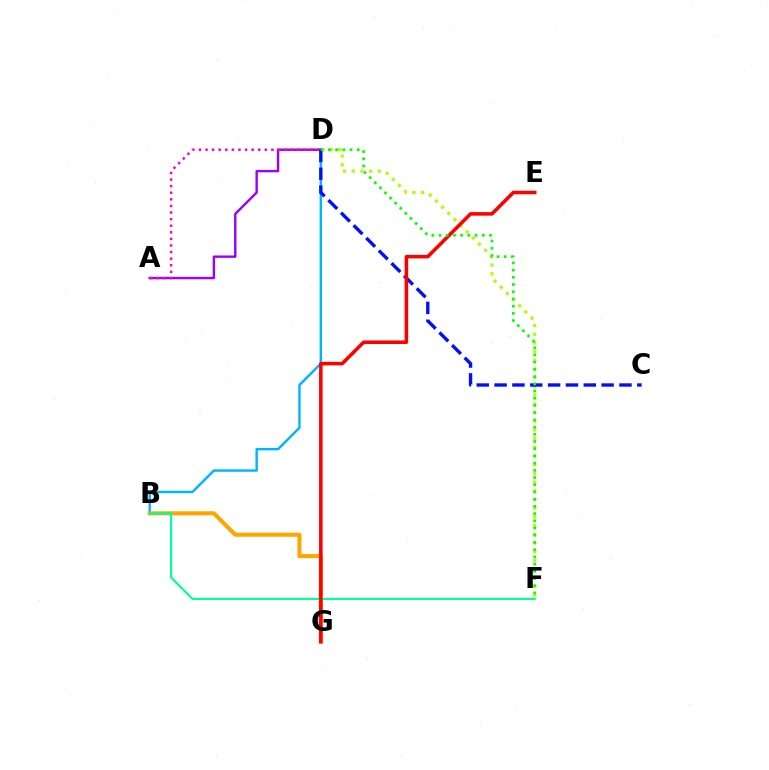{('B', 'D'): [{'color': '#00b5ff', 'line_style': 'solid', 'thickness': 1.75}], ('D', 'F'): [{'color': '#b3ff00', 'line_style': 'dotted', 'thickness': 2.36}, {'color': '#08ff00', 'line_style': 'dotted', 'thickness': 1.96}], ('A', 'D'): [{'color': '#9b00ff', 'line_style': 'solid', 'thickness': 1.74}, {'color': '#ff00bd', 'line_style': 'dotted', 'thickness': 1.79}], ('C', 'D'): [{'color': '#0010ff', 'line_style': 'dashed', 'thickness': 2.42}], ('B', 'G'): [{'color': '#ffa500', 'line_style': 'solid', 'thickness': 2.93}], ('B', 'F'): [{'color': '#00ff9d', 'line_style': 'solid', 'thickness': 1.55}], ('E', 'G'): [{'color': '#ff0000', 'line_style': 'solid', 'thickness': 2.56}]}